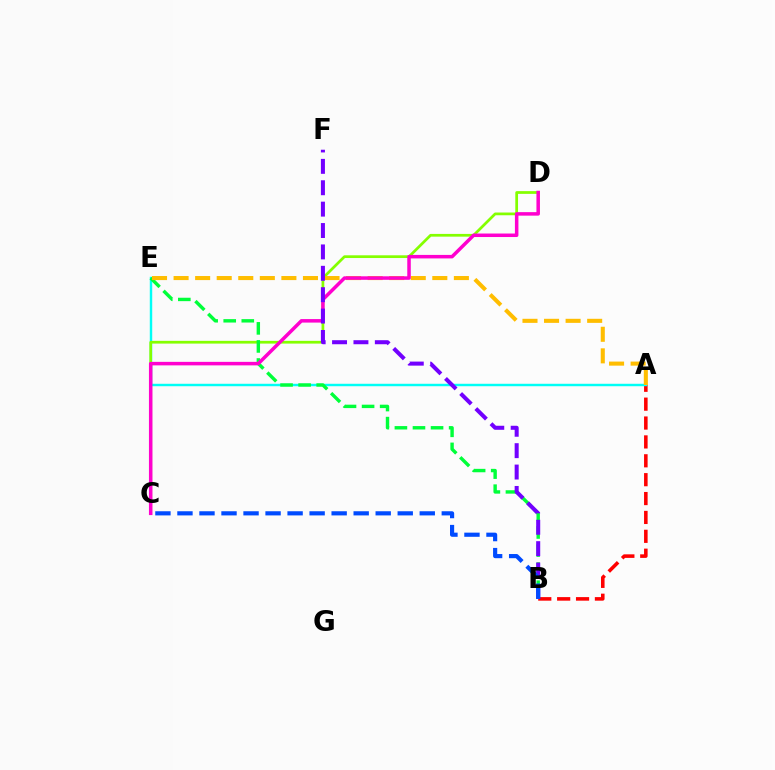{('A', 'B'): [{'color': '#ff0000', 'line_style': 'dashed', 'thickness': 2.56}], ('A', 'E'): [{'color': '#00fff6', 'line_style': 'solid', 'thickness': 1.76}, {'color': '#ffbd00', 'line_style': 'dashed', 'thickness': 2.93}], ('C', 'D'): [{'color': '#84ff00', 'line_style': 'solid', 'thickness': 1.97}, {'color': '#ff00cf', 'line_style': 'solid', 'thickness': 2.53}], ('B', 'E'): [{'color': '#00ff39', 'line_style': 'dashed', 'thickness': 2.45}], ('B', 'F'): [{'color': '#7200ff', 'line_style': 'dashed', 'thickness': 2.91}], ('B', 'C'): [{'color': '#004bff', 'line_style': 'dashed', 'thickness': 2.99}]}